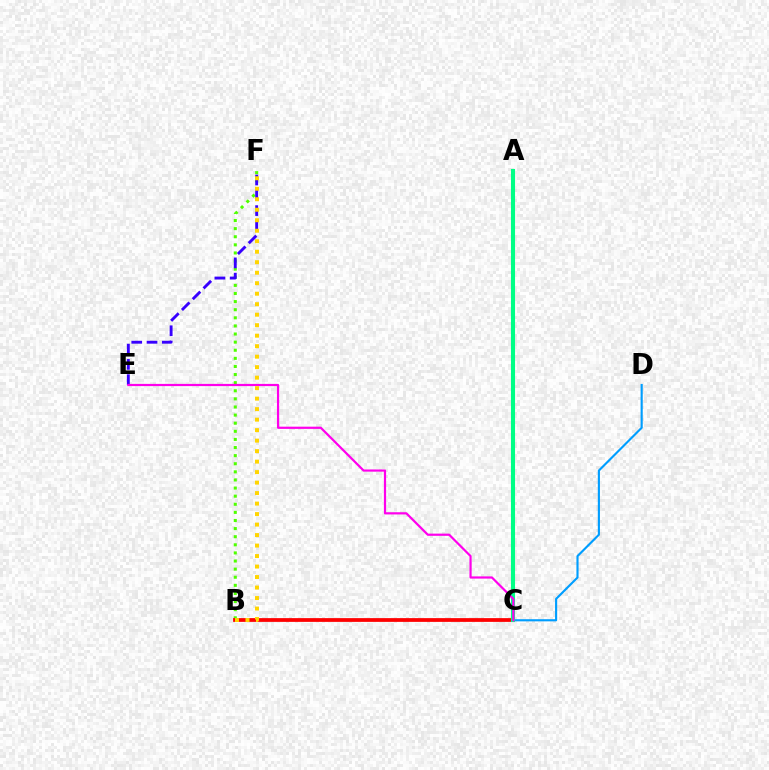{('C', 'D'): [{'color': '#009eff', 'line_style': 'solid', 'thickness': 1.54}], ('B', 'F'): [{'color': '#4fff00', 'line_style': 'dotted', 'thickness': 2.2}, {'color': '#ffd500', 'line_style': 'dotted', 'thickness': 2.85}], ('B', 'C'): [{'color': '#ff0000', 'line_style': 'solid', 'thickness': 2.7}], ('E', 'F'): [{'color': '#3700ff', 'line_style': 'dashed', 'thickness': 2.08}], ('A', 'C'): [{'color': '#00ff86', 'line_style': 'solid', 'thickness': 2.94}], ('C', 'E'): [{'color': '#ff00ed', 'line_style': 'solid', 'thickness': 1.59}]}